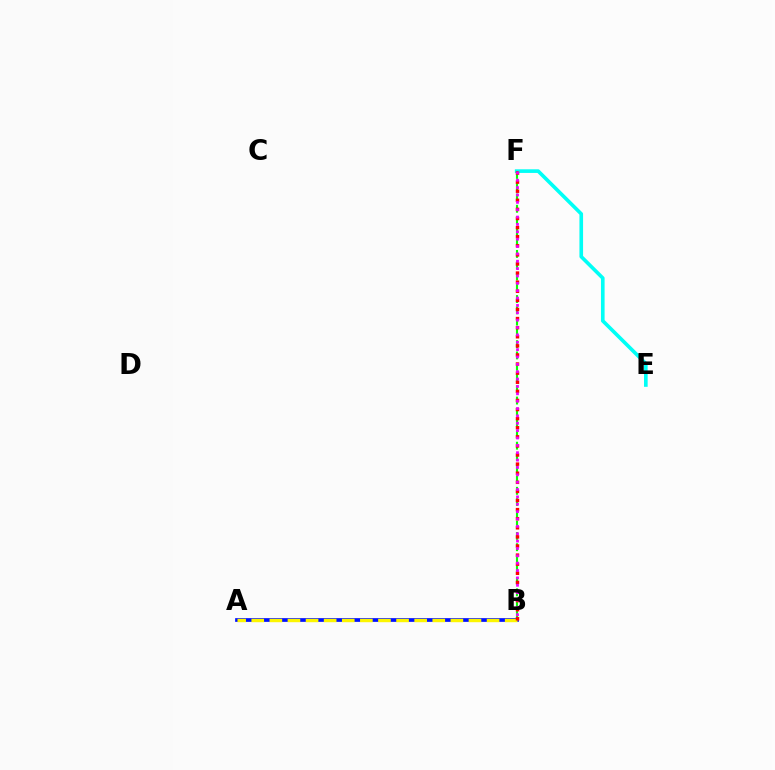{('E', 'F'): [{'color': '#00fff6', 'line_style': 'solid', 'thickness': 2.62}], ('A', 'B'): [{'color': '#0010ff', 'line_style': 'solid', 'thickness': 2.67}, {'color': '#fcf500', 'line_style': 'dashed', 'thickness': 2.46}], ('B', 'F'): [{'color': '#08ff00', 'line_style': 'dashed', 'thickness': 1.53}, {'color': '#ff0000', 'line_style': 'dotted', 'thickness': 2.47}, {'color': '#ee00ff', 'line_style': 'dotted', 'thickness': 2.0}]}